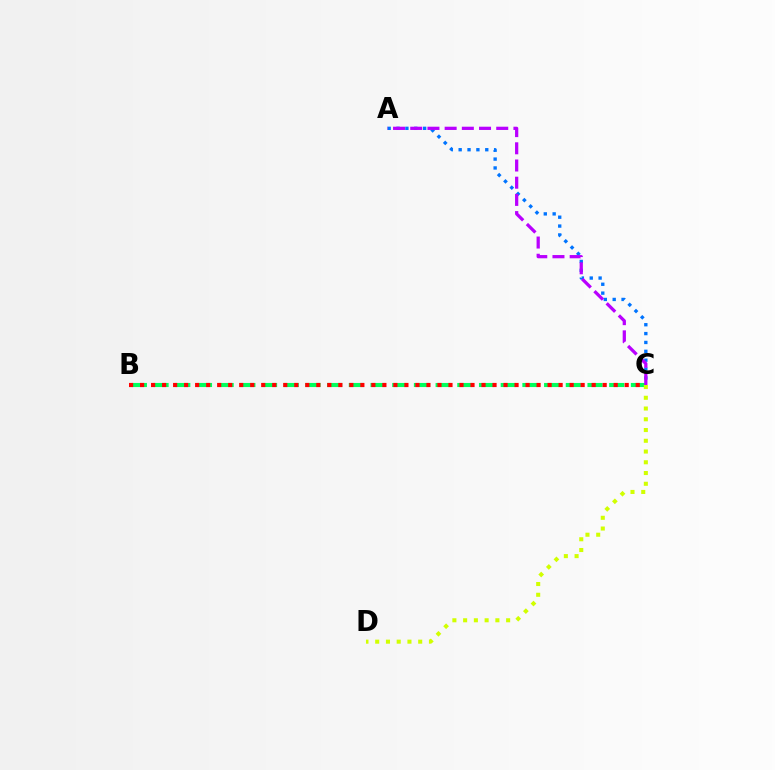{('A', 'C'): [{'color': '#0074ff', 'line_style': 'dotted', 'thickness': 2.41}, {'color': '#b900ff', 'line_style': 'dashed', 'thickness': 2.34}], ('B', 'C'): [{'color': '#00ff5c', 'line_style': 'dashed', 'thickness': 2.95}, {'color': '#ff0000', 'line_style': 'dotted', 'thickness': 2.99}], ('C', 'D'): [{'color': '#d1ff00', 'line_style': 'dotted', 'thickness': 2.92}]}